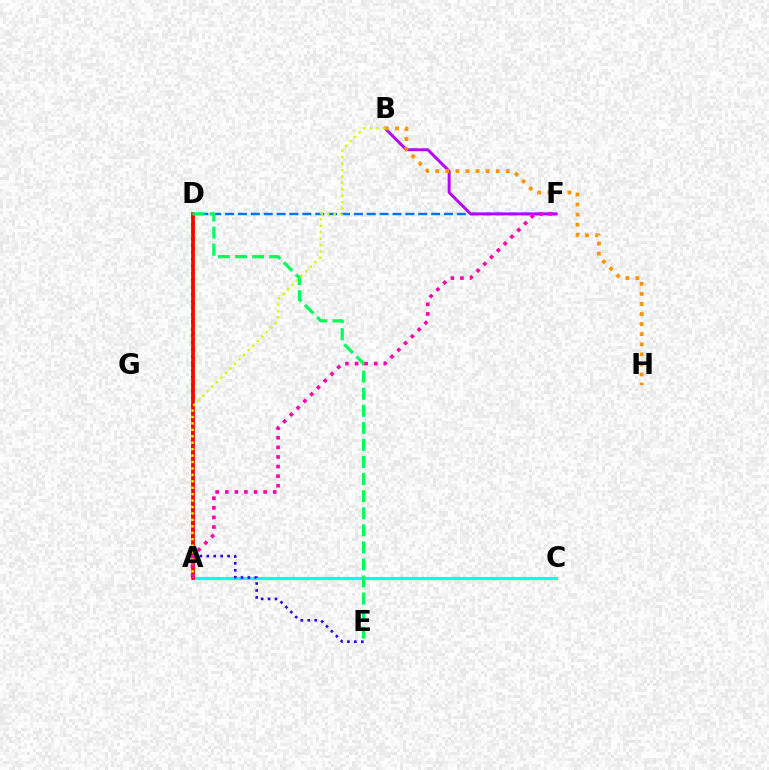{('A', 'C'): [{'color': '#00fff6', 'line_style': 'solid', 'thickness': 2.24}], ('D', 'F'): [{'color': '#0074ff', 'line_style': 'dashed', 'thickness': 1.75}], ('A', 'D'): [{'color': '#3dff00', 'line_style': 'dotted', 'thickness': 2.14}, {'color': '#ff0000', 'line_style': 'solid', 'thickness': 2.67}], ('D', 'E'): [{'color': '#2500ff', 'line_style': 'dotted', 'thickness': 1.88}, {'color': '#00ff5c', 'line_style': 'dashed', 'thickness': 2.32}], ('B', 'F'): [{'color': '#b900ff', 'line_style': 'solid', 'thickness': 2.11}], ('A', 'B'): [{'color': '#d1ff00', 'line_style': 'dotted', 'thickness': 1.75}], ('B', 'H'): [{'color': '#ff9400', 'line_style': 'dotted', 'thickness': 2.74}], ('A', 'F'): [{'color': '#ff00ac', 'line_style': 'dotted', 'thickness': 2.6}]}